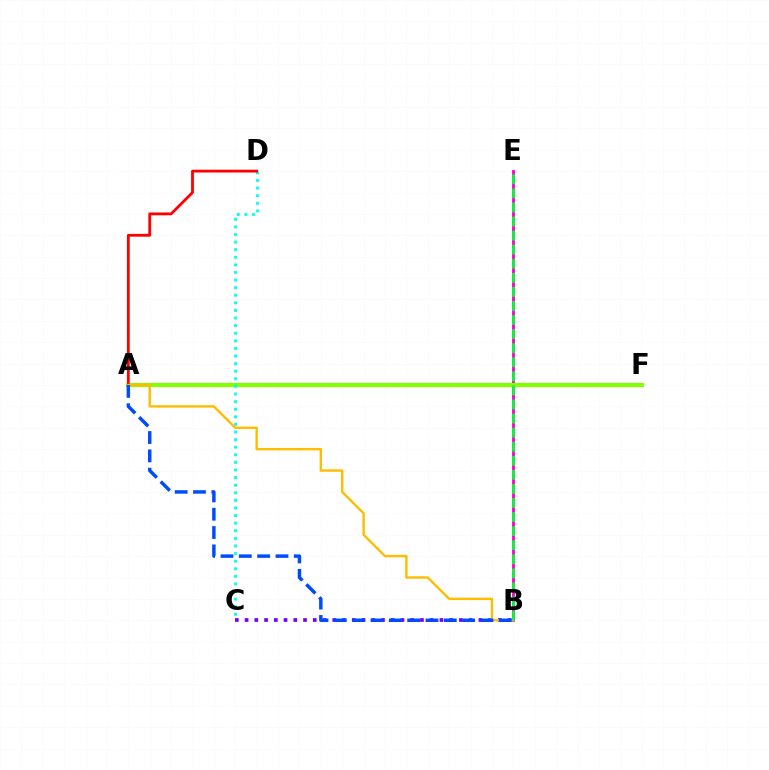{('B', 'C'): [{'color': '#7200ff', 'line_style': 'dotted', 'thickness': 2.65}], ('B', 'E'): [{'color': '#ff00cf', 'line_style': 'solid', 'thickness': 2.05}, {'color': '#00ff39', 'line_style': 'dashed', 'thickness': 1.91}], ('A', 'F'): [{'color': '#84ff00', 'line_style': 'solid', 'thickness': 2.99}], ('C', 'D'): [{'color': '#00fff6', 'line_style': 'dotted', 'thickness': 2.06}], ('A', 'D'): [{'color': '#ff0000', 'line_style': 'solid', 'thickness': 2.02}], ('A', 'B'): [{'color': '#ffbd00', 'line_style': 'solid', 'thickness': 1.72}, {'color': '#004bff', 'line_style': 'dashed', 'thickness': 2.49}]}